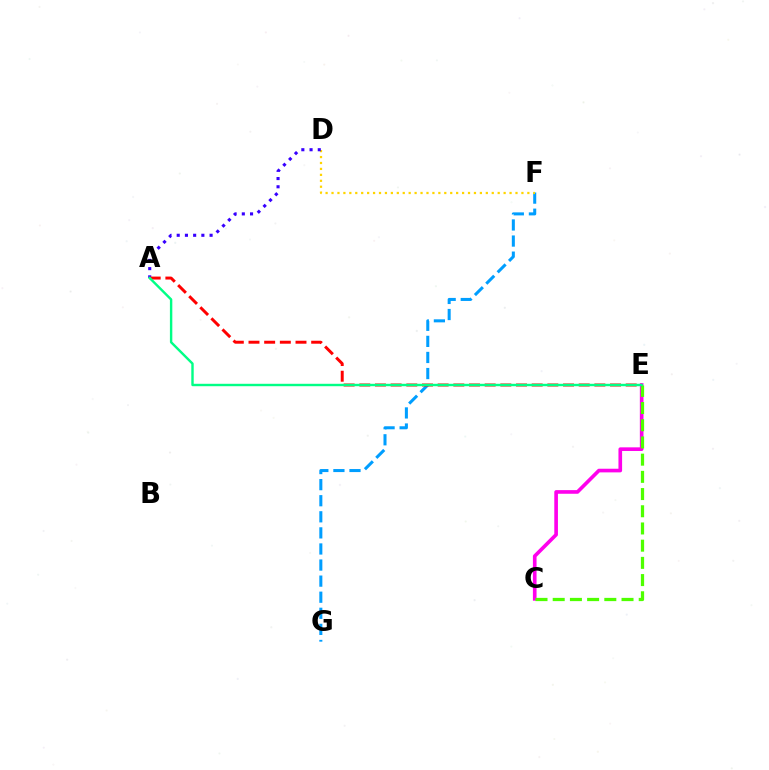{('F', 'G'): [{'color': '#009eff', 'line_style': 'dashed', 'thickness': 2.18}], ('D', 'F'): [{'color': '#ffd500', 'line_style': 'dotted', 'thickness': 1.61}], ('C', 'E'): [{'color': '#ff00ed', 'line_style': 'solid', 'thickness': 2.62}, {'color': '#4fff00', 'line_style': 'dashed', 'thickness': 2.34}], ('A', 'D'): [{'color': '#3700ff', 'line_style': 'dotted', 'thickness': 2.23}], ('A', 'E'): [{'color': '#ff0000', 'line_style': 'dashed', 'thickness': 2.13}, {'color': '#00ff86', 'line_style': 'solid', 'thickness': 1.74}]}